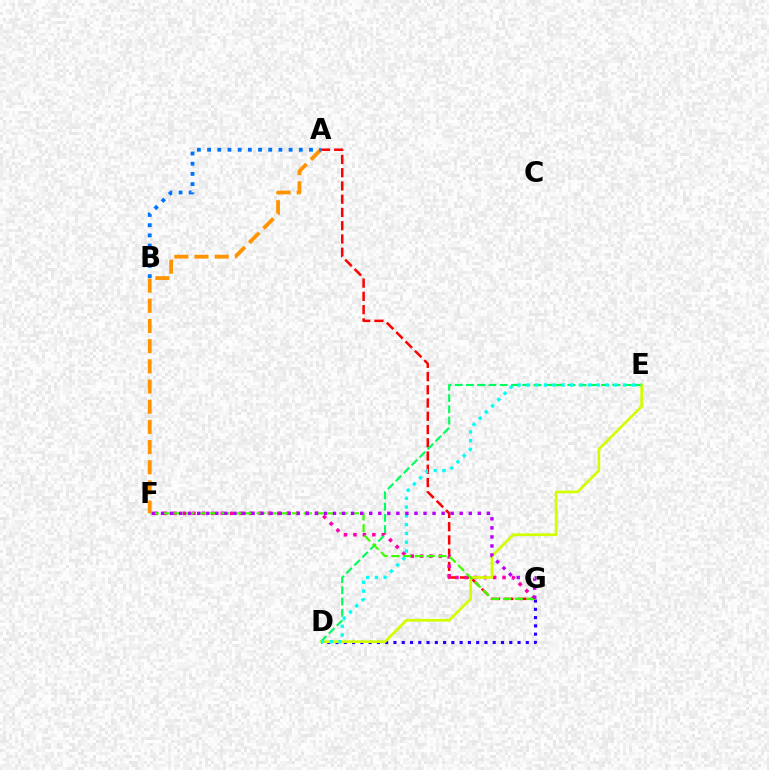{('D', 'G'): [{'color': '#2500ff', 'line_style': 'dotted', 'thickness': 2.25}], ('A', 'G'): [{'color': '#ff0000', 'line_style': 'dashed', 'thickness': 1.8}], ('F', 'G'): [{'color': '#ff00ac', 'line_style': 'dotted', 'thickness': 2.56}, {'color': '#3dff00', 'line_style': 'dashed', 'thickness': 1.6}, {'color': '#b900ff', 'line_style': 'dotted', 'thickness': 2.46}], ('A', 'F'): [{'color': '#ff9400', 'line_style': 'dashed', 'thickness': 2.74}], ('D', 'E'): [{'color': '#00ff5c', 'line_style': 'dashed', 'thickness': 1.53}, {'color': '#d1ff00', 'line_style': 'solid', 'thickness': 1.95}, {'color': '#00fff6', 'line_style': 'dotted', 'thickness': 2.39}], ('A', 'B'): [{'color': '#0074ff', 'line_style': 'dotted', 'thickness': 2.77}]}